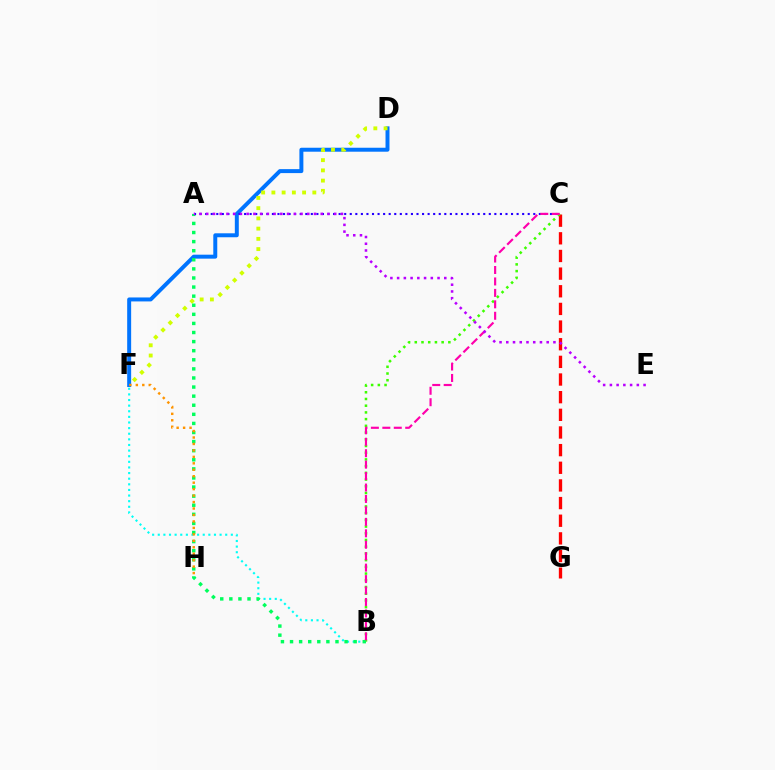{('B', 'F'): [{'color': '#00fff6', 'line_style': 'dotted', 'thickness': 1.53}], ('C', 'G'): [{'color': '#ff0000', 'line_style': 'dashed', 'thickness': 2.4}], ('B', 'C'): [{'color': '#3dff00', 'line_style': 'dotted', 'thickness': 1.82}, {'color': '#ff00ac', 'line_style': 'dashed', 'thickness': 1.55}], ('D', 'F'): [{'color': '#0074ff', 'line_style': 'solid', 'thickness': 2.85}, {'color': '#d1ff00', 'line_style': 'dotted', 'thickness': 2.78}], ('A', 'B'): [{'color': '#00ff5c', 'line_style': 'dotted', 'thickness': 2.47}], ('A', 'C'): [{'color': '#2500ff', 'line_style': 'dotted', 'thickness': 1.51}], ('F', 'H'): [{'color': '#ff9400', 'line_style': 'dotted', 'thickness': 1.75}], ('A', 'E'): [{'color': '#b900ff', 'line_style': 'dotted', 'thickness': 1.83}]}